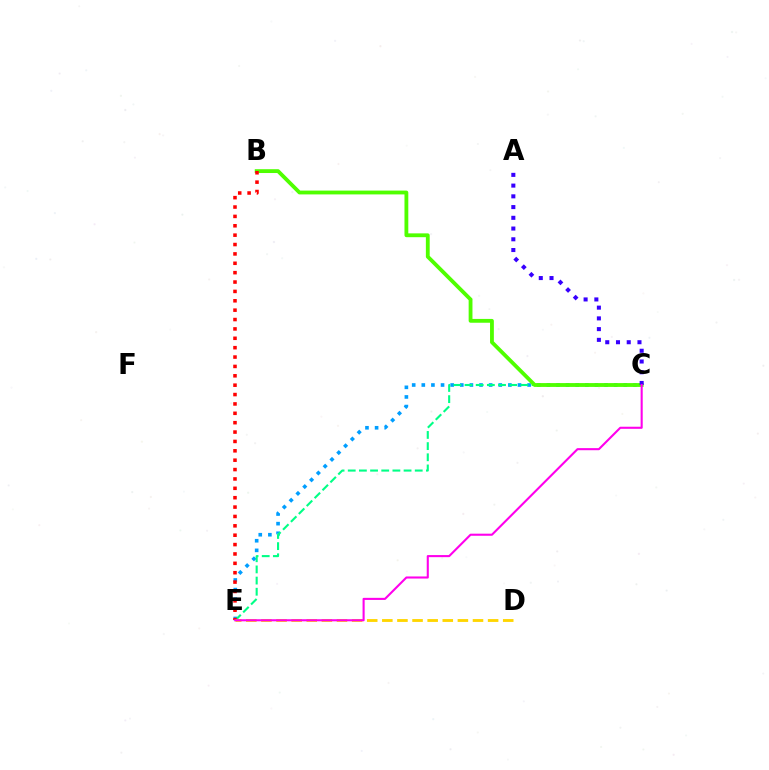{('C', 'E'): [{'color': '#009eff', 'line_style': 'dotted', 'thickness': 2.61}, {'color': '#00ff86', 'line_style': 'dashed', 'thickness': 1.52}, {'color': '#ff00ed', 'line_style': 'solid', 'thickness': 1.51}], ('B', 'C'): [{'color': '#4fff00', 'line_style': 'solid', 'thickness': 2.75}], ('A', 'C'): [{'color': '#3700ff', 'line_style': 'dotted', 'thickness': 2.92}], ('B', 'E'): [{'color': '#ff0000', 'line_style': 'dotted', 'thickness': 2.55}], ('D', 'E'): [{'color': '#ffd500', 'line_style': 'dashed', 'thickness': 2.05}]}